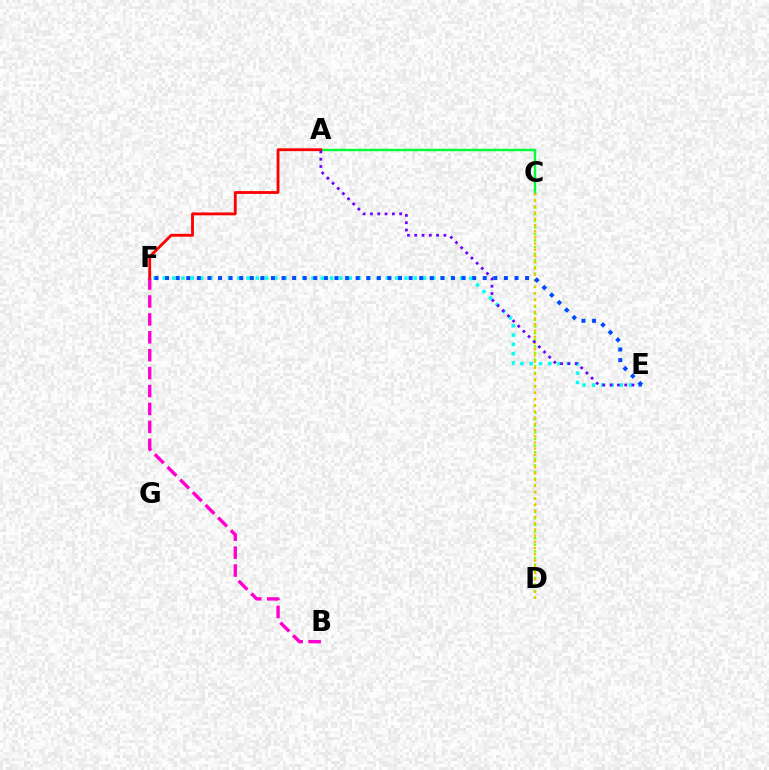{('B', 'F'): [{'color': '#ff00cf', 'line_style': 'dashed', 'thickness': 2.43}], ('C', 'D'): [{'color': '#84ff00', 'line_style': 'dotted', 'thickness': 1.8}, {'color': '#ffbd00', 'line_style': 'dotted', 'thickness': 1.69}], ('A', 'C'): [{'color': '#00ff39', 'line_style': 'solid', 'thickness': 1.77}], ('E', 'F'): [{'color': '#00fff6', 'line_style': 'dotted', 'thickness': 2.52}, {'color': '#004bff', 'line_style': 'dotted', 'thickness': 2.88}], ('A', 'F'): [{'color': '#ff0000', 'line_style': 'solid', 'thickness': 2.04}], ('A', 'E'): [{'color': '#7200ff', 'line_style': 'dotted', 'thickness': 1.98}]}